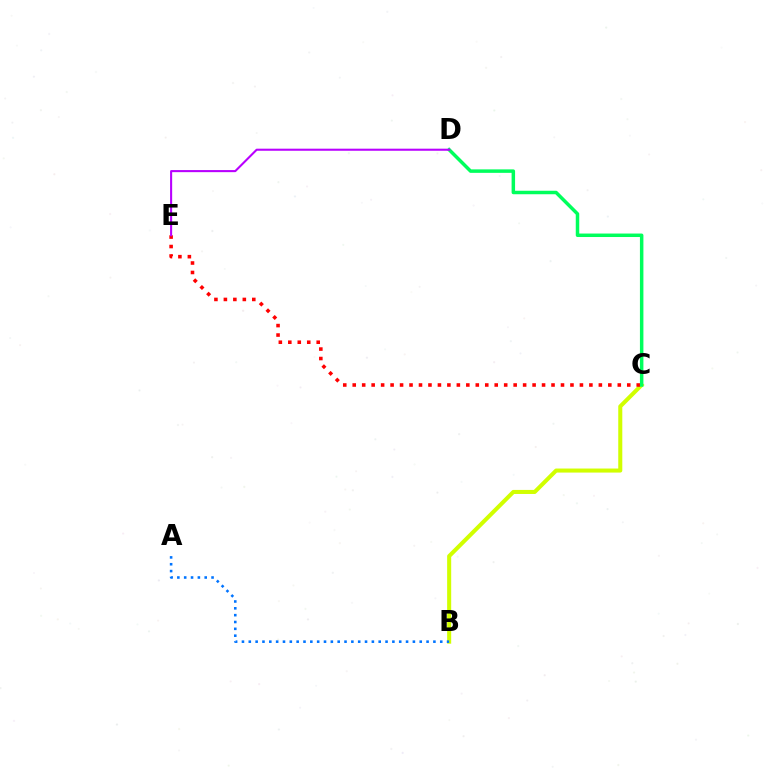{('B', 'C'): [{'color': '#d1ff00', 'line_style': 'solid', 'thickness': 2.92}], ('C', 'E'): [{'color': '#ff0000', 'line_style': 'dotted', 'thickness': 2.57}], ('C', 'D'): [{'color': '#00ff5c', 'line_style': 'solid', 'thickness': 2.51}], ('A', 'B'): [{'color': '#0074ff', 'line_style': 'dotted', 'thickness': 1.86}], ('D', 'E'): [{'color': '#b900ff', 'line_style': 'solid', 'thickness': 1.5}]}